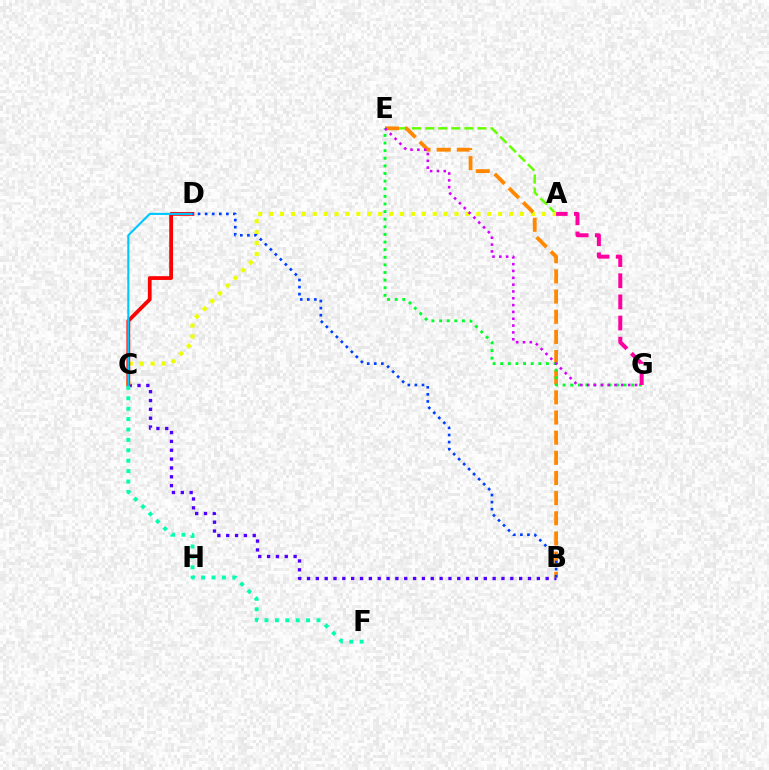{('B', 'C'): [{'color': '#4f00ff', 'line_style': 'dotted', 'thickness': 2.4}], ('A', 'E'): [{'color': '#66ff00', 'line_style': 'dashed', 'thickness': 1.77}], ('A', 'C'): [{'color': '#eeff00', 'line_style': 'dotted', 'thickness': 2.96}], ('B', 'E'): [{'color': '#ff8800', 'line_style': 'dashed', 'thickness': 2.74}], ('C', 'D'): [{'color': '#ff0000', 'line_style': 'solid', 'thickness': 2.72}, {'color': '#00c7ff', 'line_style': 'solid', 'thickness': 1.54}], ('E', 'G'): [{'color': '#00ff27', 'line_style': 'dotted', 'thickness': 2.07}, {'color': '#d600ff', 'line_style': 'dotted', 'thickness': 1.85}], ('C', 'F'): [{'color': '#00ffaf', 'line_style': 'dotted', 'thickness': 2.83}], ('B', 'D'): [{'color': '#003fff', 'line_style': 'dotted', 'thickness': 1.92}], ('A', 'G'): [{'color': '#ff00a0', 'line_style': 'dashed', 'thickness': 2.87}]}